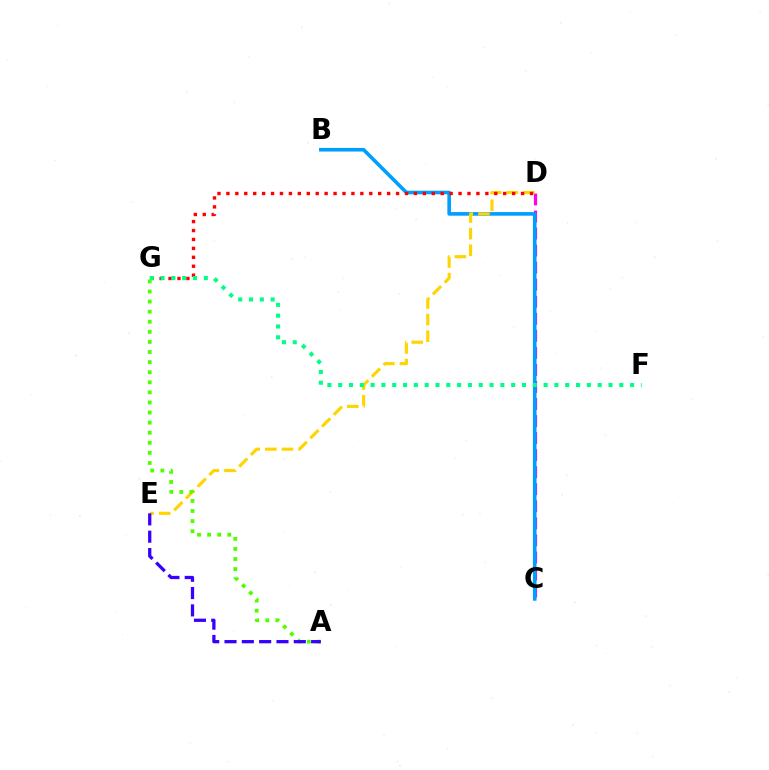{('C', 'D'): [{'color': '#ff00ed', 'line_style': 'dashed', 'thickness': 2.32}], ('B', 'C'): [{'color': '#009eff', 'line_style': 'solid', 'thickness': 2.6}], ('D', 'E'): [{'color': '#ffd500', 'line_style': 'dashed', 'thickness': 2.25}], ('D', 'G'): [{'color': '#ff0000', 'line_style': 'dotted', 'thickness': 2.43}], ('F', 'G'): [{'color': '#00ff86', 'line_style': 'dotted', 'thickness': 2.94}], ('A', 'G'): [{'color': '#4fff00', 'line_style': 'dotted', 'thickness': 2.74}], ('A', 'E'): [{'color': '#3700ff', 'line_style': 'dashed', 'thickness': 2.35}]}